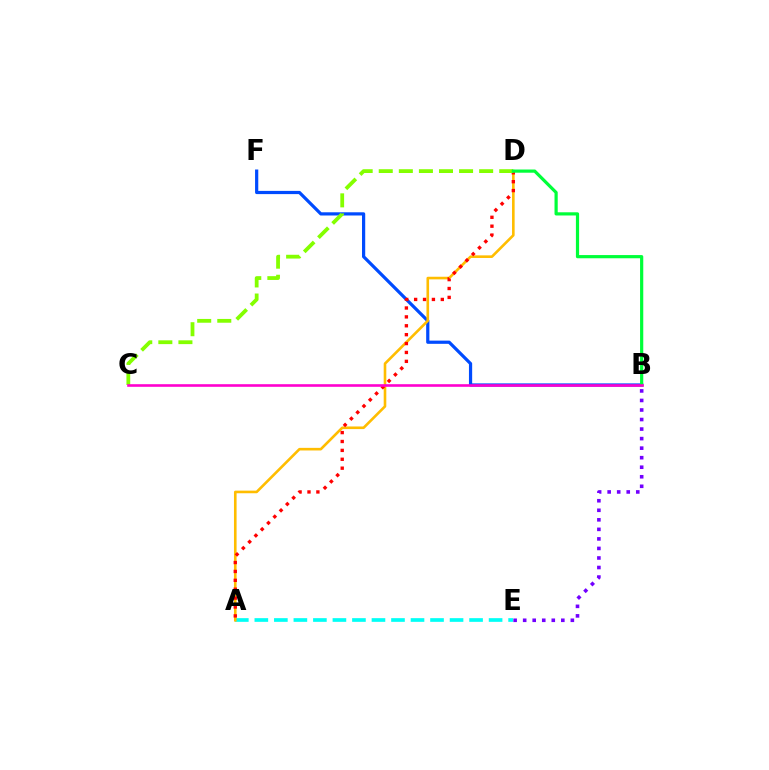{('B', 'E'): [{'color': '#7200ff', 'line_style': 'dotted', 'thickness': 2.59}], ('A', 'E'): [{'color': '#00fff6', 'line_style': 'dashed', 'thickness': 2.65}], ('B', 'F'): [{'color': '#004bff', 'line_style': 'solid', 'thickness': 2.31}], ('A', 'D'): [{'color': '#ffbd00', 'line_style': 'solid', 'thickness': 1.88}, {'color': '#ff0000', 'line_style': 'dotted', 'thickness': 2.42}], ('C', 'D'): [{'color': '#84ff00', 'line_style': 'dashed', 'thickness': 2.73}], ('B', 'D'): [{'color': '#00ff39', 'line_style': 'solid', 'thickness': 2.3}], ('B', 'C'): [{'color': '#ff00cf', 'line_style': 'solid', 'thickness': 1.89}]}